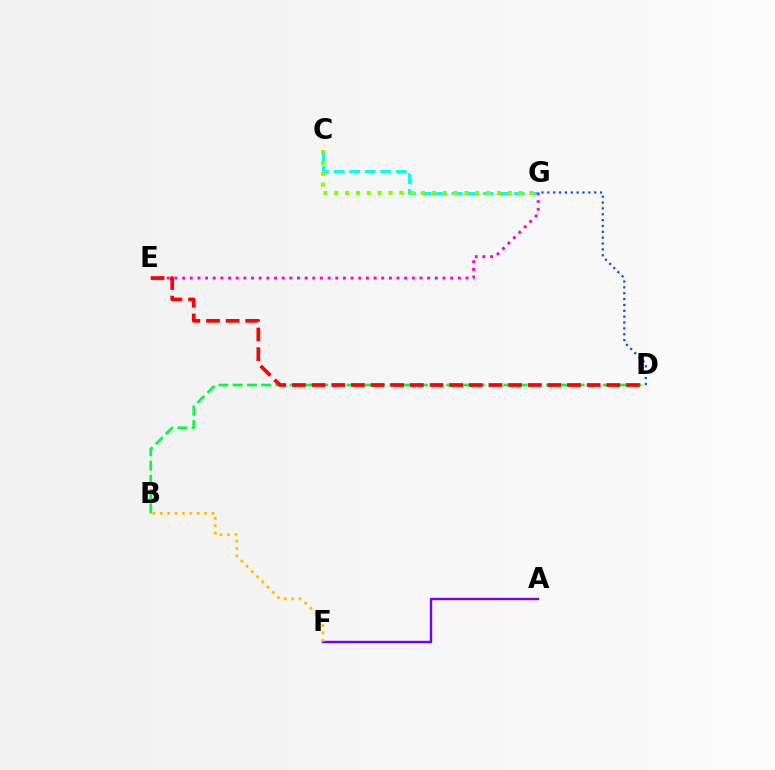{('C', 'G'): [{'color': '#00fff6', 'line_style': 'dashed', 'thickness': 2.11}, {'color': '#84ff00', 'line_style': 'dotted', 'thickness': 2.95}], ('D', 'G'): [{'color': '#004bff', 'line_style': 'dotted', 'thickness': 1.59}], ('E', 'G'): [{'color': '#ff00cf', 'line_style': 'dotted', 'thickness': 2.08}], ('A', 'F'): [{'color': '#7200ff', 'line_style': 'solid', 'thickness': 1.72}], ('B', 'F'): [{'color': '#ffbd00', 'line_style': 'dotted', 'thickness': 2.0}], ('B', 'D'): [{'color': '#00ff39', 'line_style': 'dashed', 'thickness': 1.93}], ('D', 'E'): [{'color': '#ff0000', 'line_style': 'dashed', 'thickness': 2.67}]}